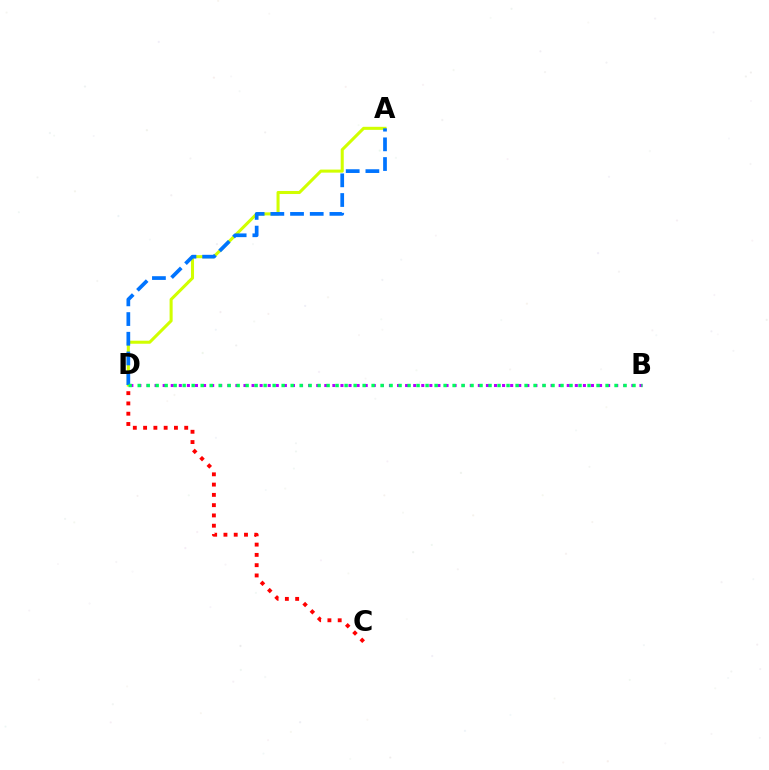{('A', 'D'): [{'color': '#d1ff00', 'line_style': 'solid', 'thickness': 2.2}, {'color': '#0074ff', 'line_style': 'dashed', 'thickness': 2.67}], ('C', 'D'): [{'color': '#ff0000', 'line_style': 'dotted', 'thickness': 2.79}], ('B', 'D'): [{'color': '#b900ff', 'line_style': 'dotted', 'thickness': 2.2}, {'color': '#00ff5c', 'line_style': 'dotted', 'thickness': 2.44}]}